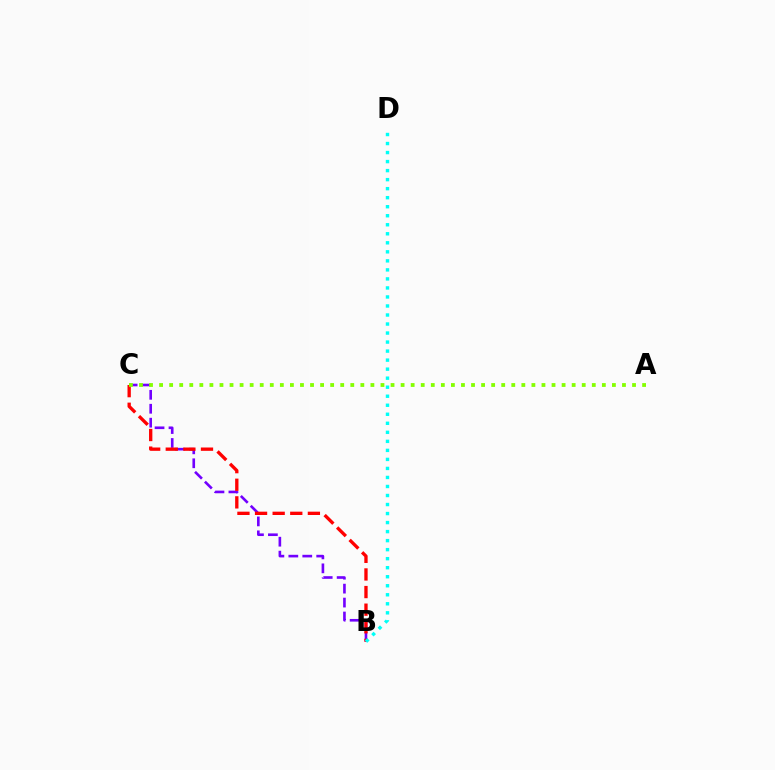{('B', 'C'): [{'color': '#7200ff', 'line_style': 'dashed', 'thickness': 1.89}, {'color': '#ff0000', 'line_style': 'dashed', 'thickness': 2.39}], ('B', 'D'): [{'color': '#00fff6', 'line_style': 'dotted', 'thickness': 2.45}], ('A', 'C'): [{'color': '#84ff00', 'line_style': 'dotted', 'thickness': 2.73}]}